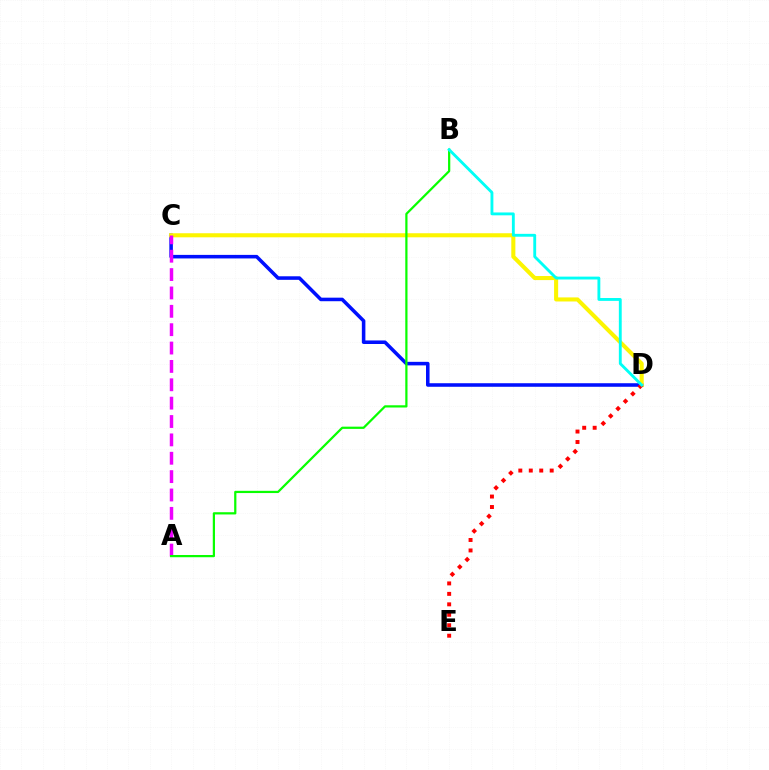{('C', 'D'): [{'color': '#0010ff', 'line_style': 'solid', 'thickness': 2.56}, {'color': '#fcf500', 'line_style': 'solid', 'thickness': 2.93}], ('D', 'E'): [{'color': '#ff0000', 'line_style': 'dotted', 'thickness': 2.84}], ('A', 'C'): [{'color': '#ee00ff', 'line_style': 'dashed', 'thickness': 2.5}], ('A', 'B'): [{'color': '#08ff00', 'line_style': 'solid', 'thickness': 1.61}], ('B', 'D'): [{'color': '#00fff6', 'line_style': 'solid', 'thickness': 2.06}]}